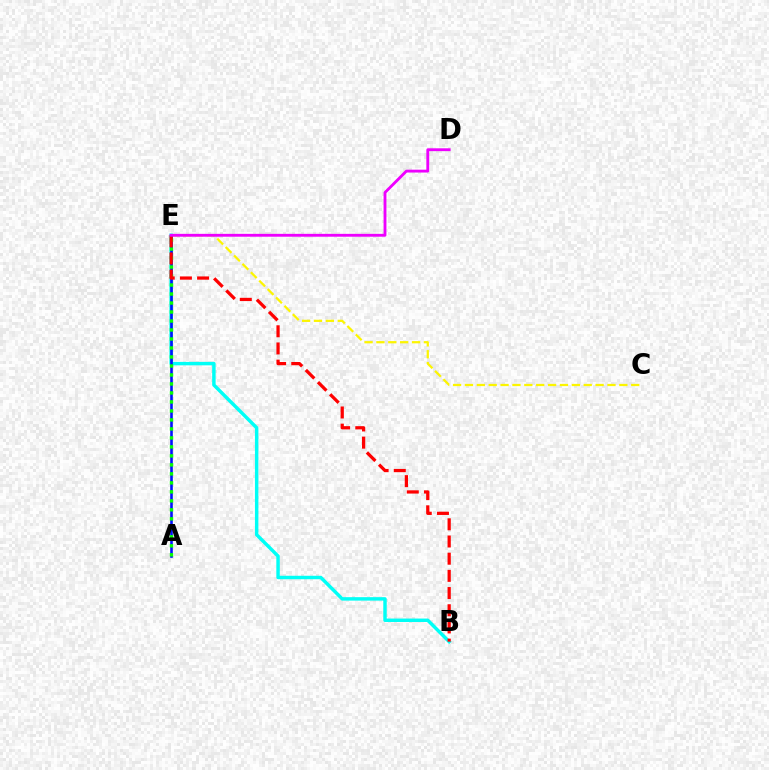{('B', 'E'): [{'color': '#00fff6', 'line_style': 'solid', 'thickness': 2.48}, {'color': '#ff0000', 'line_style': 'dashed', 'thickness': 2.33}], ('C', 'E'): [{'color': '#fcf500', 'line_style': 'dashed', 'thickness': 1.61}], ('A', 'E'): [{'color': '#0010ff', 'line_style': 'solid', 'thickness': 1.88}, {'color': '#08ff00', 'line_style': 'dotted', 'thickness': 2.44}], ('D', 'E'): [{'color': '#ee00ff', 'line_style': 'solid', 'thickness': 2.06}]}